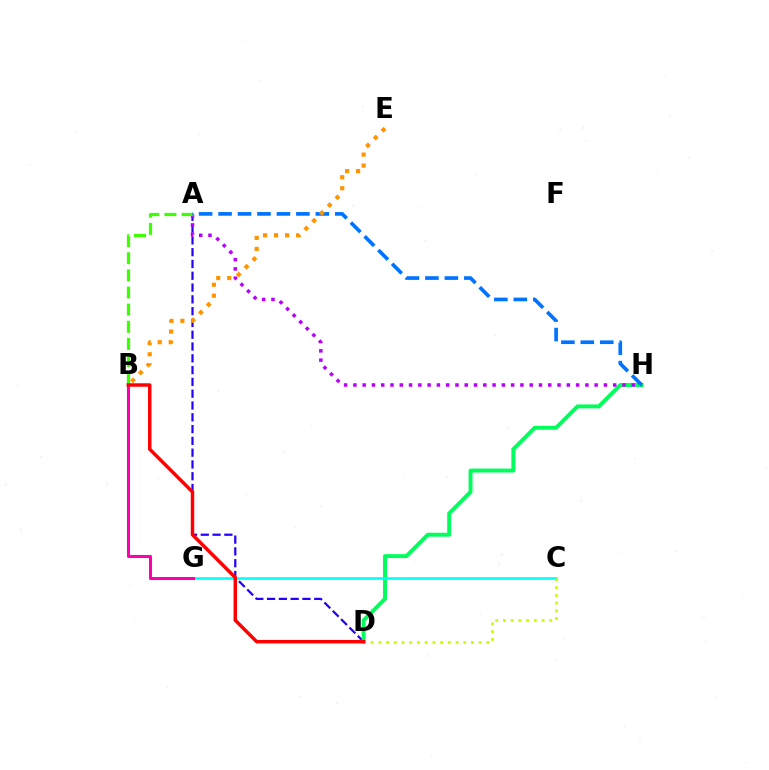{('A', 'D'): [{'color': '#2500ff', 'line_style': 'dashed', 'thickness': 1.6}], ('D', 'H'): [{'color': '#00ff5c', 'line_style': 'solid', 'thickness': 2.83}], ('C', 'G'): [{'color': '#00fff6', 'line_style': 'solid', 'thickness': 1.87}], ('A', 'H'): [{'color': '#b900ff', 'line_style': 'dotted', 'thickness': 2.52}, {'color': '#0074ff', 'line_style': 'dashed', 'thickness': 2.64}], ('A', 'B'): [{'color': '#3dff00', 'line_style': 'dashed', 'thickness': 2.33}], ('C', 'D'): [{'color': '#d1ff00', 'line_style': 'dotted', 'thickness': 2.1}], ('B', 'G'): [{'color': '#ff00ac', 'line_style': 'solid', 'thickness': 2.19}], ('B', 'E'): [{'color': '#ff9400', 'line_style': 'dotted', 'thickness': 2.99}], ('B', 'D'): [{'color': '#ff0000', 'line_style': 'solid', 'thickness': 2.49}]}